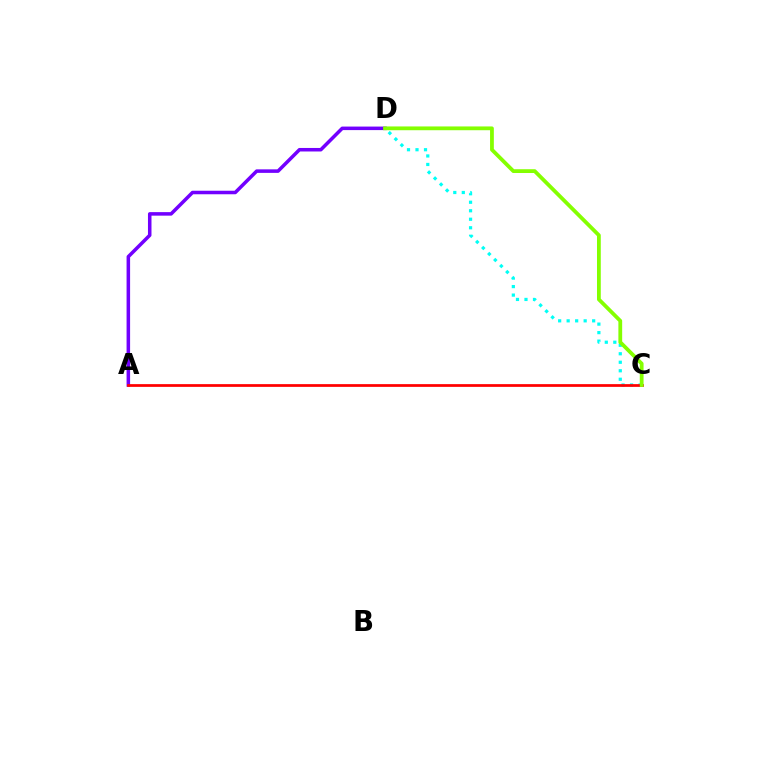{('C', 'D'): [{'color': '#00fff6', 'line_style': 'dotted', 'thickness': 2.31}, {'color': '#84ff00', 'line_style': 'solid', 'thickness': 2.72}], ('A', 'D'): [{'color': '#7200ff', 'line_style': 'solid', 'thickness': 2.54}], ('A', 'C'): [{'color': '#ff0000', 'line_style': 'solid', 'thickness': 1.97}]}